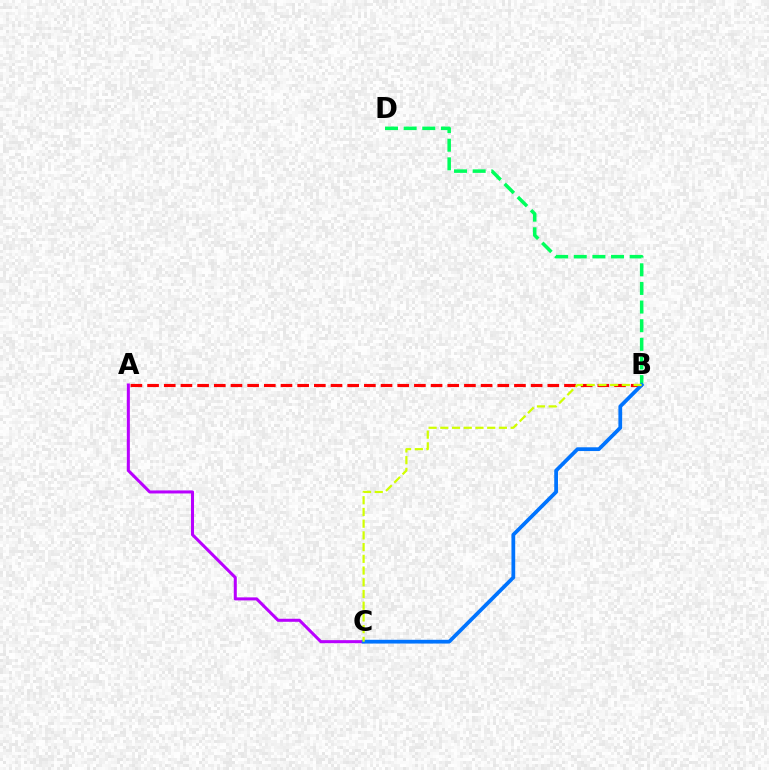{('A', 'C'): [{'color': '#b900ff', 'line_style': 'solid', 'thickness': 2.19}], ('A', 'B'): [{'color': '#ff0000', 'line_style': 'dashed', 'thickness': 2.27}], ('B', 'D'): [{'color': '#00ff5c', 'line_style': 'dashed', 'thickness': 2.53}], ('B', 'C'): [{'color': '#0074ff', 'line_style': 'solid', 'thickness': 2.7}, {'color': '#d1ff00', 'line_style': 'dashed', 'thickness': 1.59}]}